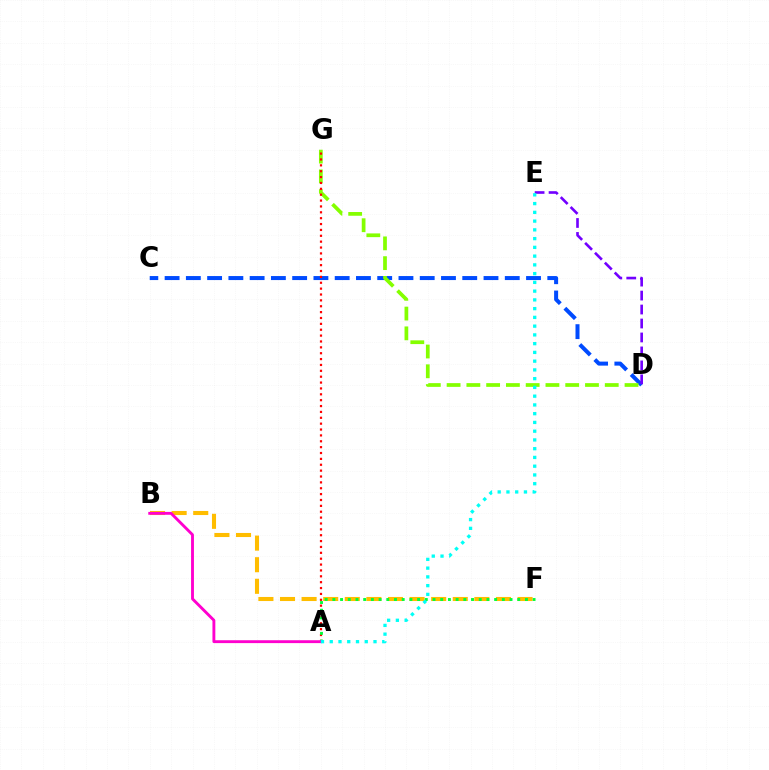{('B', 'F'): [{'color': '#ffbd00', 'line_style': 'dashed', 'thickness': 2.93}], ('C', 'D'): [{'color': '#004bff', 'line_style': 'dashed', 'thickness': 2.89}], ('D', 'G'): [{'color': '#84ff00', 'line_style': 'dashed', 'thickness': 2.69}], ('D', 'E'): [{'color': '#7200ff', 'line_style': 'dashed', 'thickness': 1.9}], ('A', 'G'): [{'color': '#ff0000', 'line_style': 'dotted', 'thickness': 1.6}], ('A', 'F'): [{'color': '#00ff39', 'line_style': 'dotted', 'thickness': 2.09}], ('A', 'B'): [{'color': '#ff00cf', 'line_style': 'solid', 'thickness': 2.07}], ('A', 'E'): [{'color': '#00fff6', 'line_style': 'dotted', 'thickness': 2.38}]}